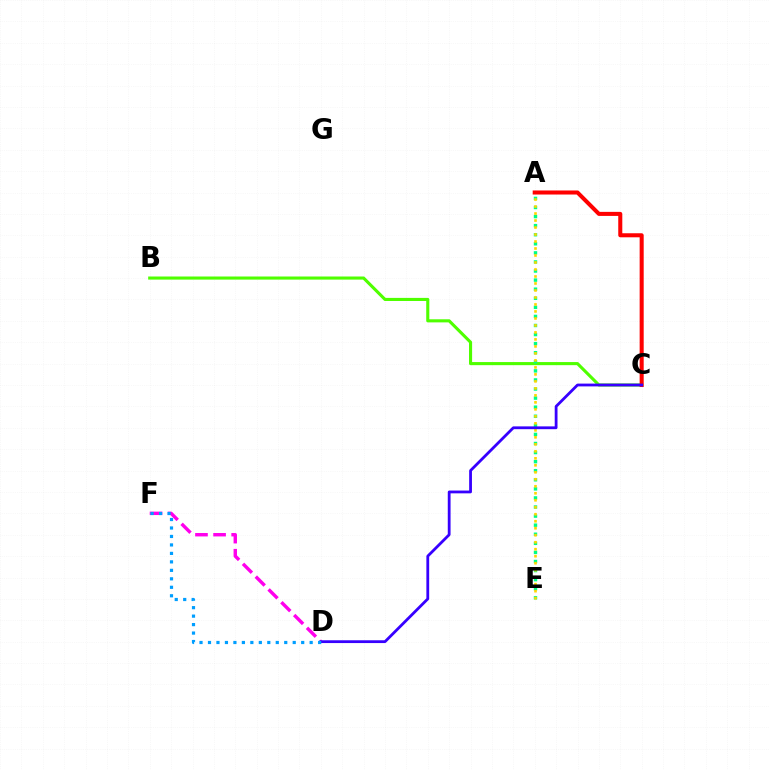{('B', 'C'): [{'color': '#4fff00', 'line_style': 'solid', 'thickness': 2.23}], ('A', 'E'): [{'color': '#00ff86', 'line_style': 'dotted', 'thickness': 2.47}, {'color': '#ffd500', 'line_style': 'dotted', 'thickness': 1.9}], ('D', 'F'): [{'color': '#ff00ed', 'line_style': 'dashed', 'thickness': 2.46}, {'color': '#009eff', 'line_style': 'dotted', 'thickness': 2.3}], ('A', 'C'): [{'color': '#ff0000', 'line_style': 'solid', 'thickness': 2.91}], ('C', 'D'): [{'color': '#3700ff', 'line_style': 'solid', 'thickness': 2.01}]}